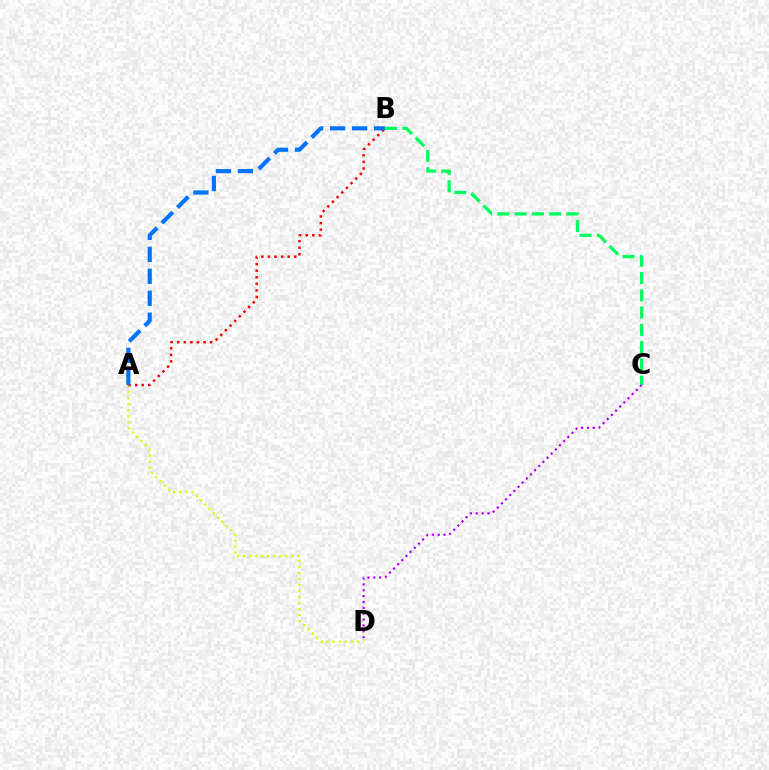{('A', 'D'): [{'color': '#d1ff00', 'line_style': 'dotted', 'thickness': 1.64}], ('A', 'B'): [{'color': '#ff0000', 'line_style': 'dotted', 'thickness': 1.79}, {'color': '#0074ff', 'line_style': 'dashed', 'thickness': 2.99}], ('B', 'C'): [{'color': '#00ff5c', 'line_style': 'dashed', 'thickness': 2.35}], ('C', 'D'): [{'color': '#b900ff', 'line_style': 'dotted', 'thickness': 1.59}]}